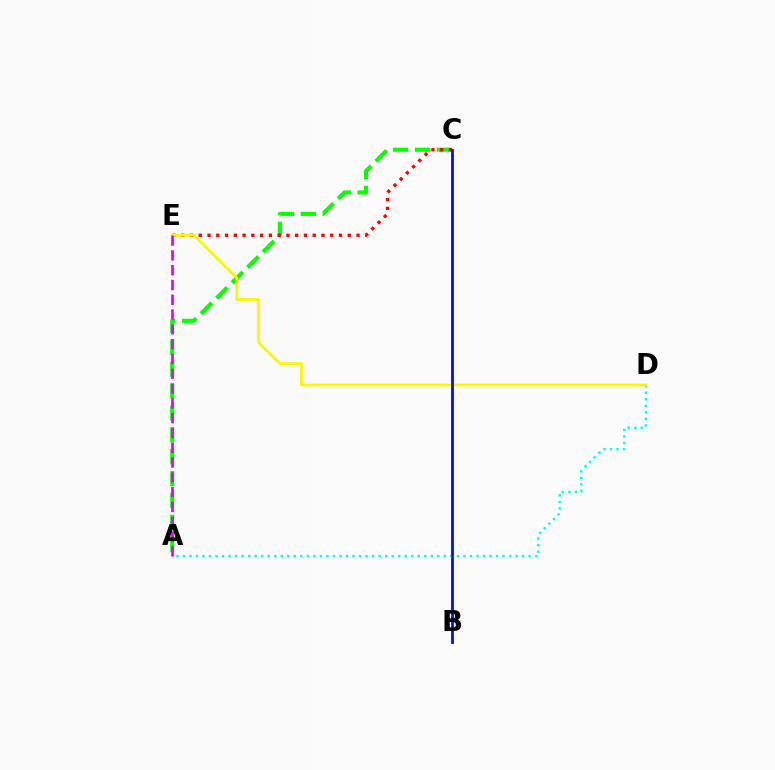{('A', 'D'): [{'color': '#00fff6', 'line_style': 'dotted', 'thickness': 1.77}], ('A', 'C'): [{'color': '#08ff00', 'line_style': 'dashed', 'thickness': 2.98}], ('C', 'E'): [{'color': '#ff0000', 'line_style': 'dotted', 'thickness': 2.38}], ('D', 'E'): [{'color': '#fcf500', 'line_style': 'solid', 'thickness': 1.96}], ('A', 'E'): [{'color': '#ee00ff', 'line_style': 'dashed', 'thickness': 2.01}], ('B', 'C'): [{'color': '#0010ff', 'line_style': 'solid', 'thickness': 2.02}]}